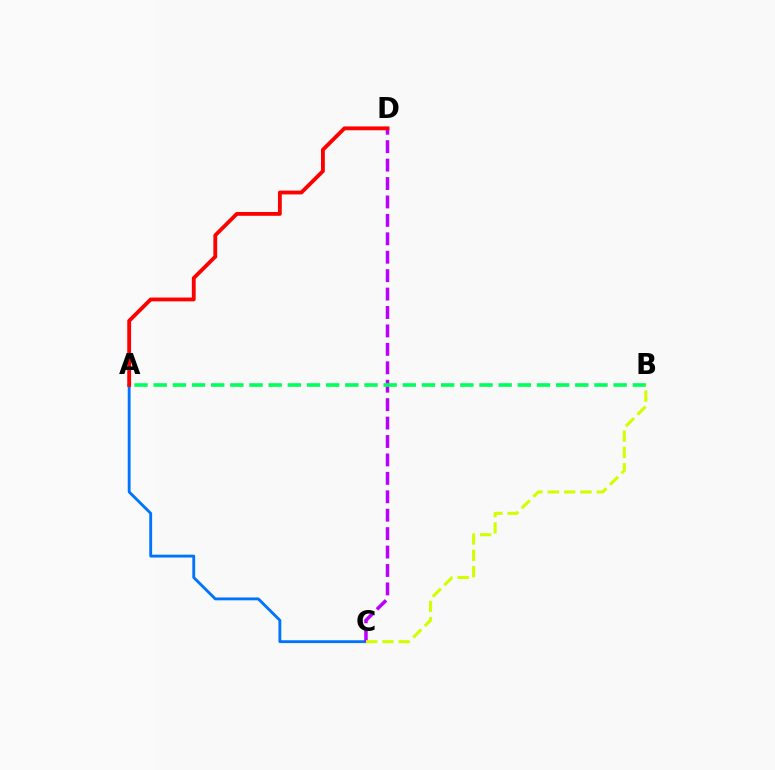{('A', 'C'): [{'color': '#0074ff', 'line_style': 'solid', 'thickness': 2.06}], ('C', 'D'): [{'color': '#b900ff', 'line_style': 'dashed', 'thickness': 2.5}], ('A', 'B'): [{'color': '#00ff5c', 'line_style': 'dashed', 'thickness': 2.6}], ('A', 'D'): [{'color': '#ff0000', 'line_style': 'solid', 'thickness': 2.76}], ('B', 'C'): [{'color': '#d1ff00', 'line_style': 'dashed', 'thickness': 2.22}]}